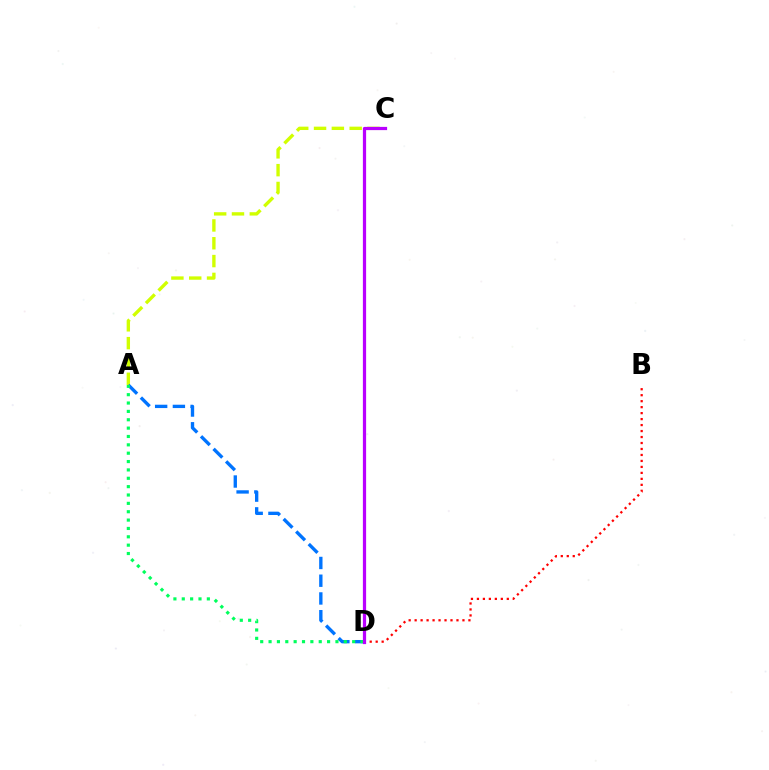{('A', 'C'): [{'color': '#d1ff00', 'line_style': 'dashed', 'thickness': 2.42}], ('A', 'D'): [{'color': '#0074ff', 'line_style': 'dashed', 'thickness': 2.41}, {'color': '#00ff5c', 'line_style': 'dotted', 'thickness': 2.27}], ('B', 'D'): [{'color': '#ff0000', 'line_style': 'dotted', 'thickness': 1.62}], ('C', 'D'): [{'color': '#b900ff', 'line_style': 'solid', 'thickness': 2.33}]}